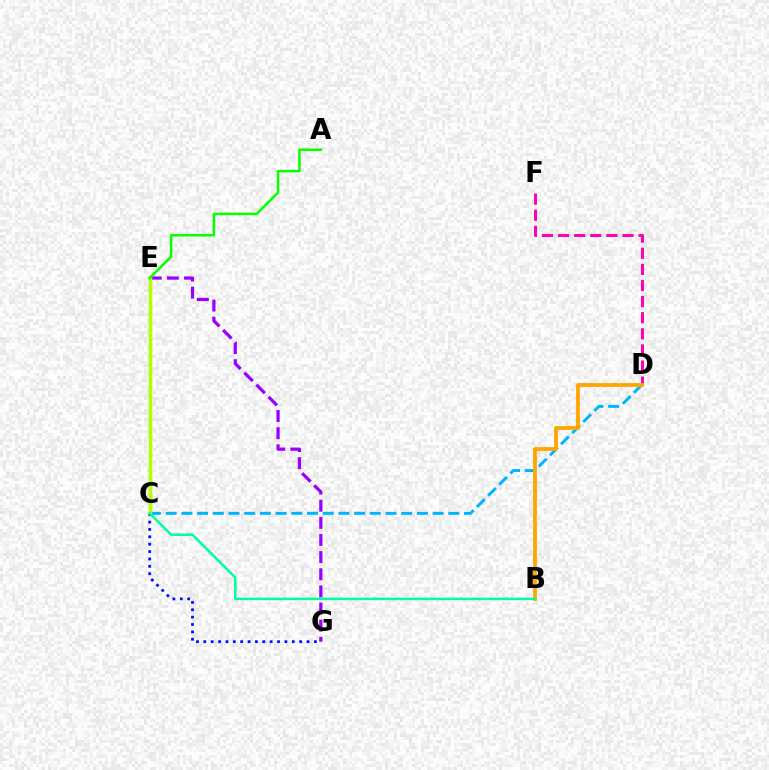{('D', 'F'): [{'color': '#ff00bd', 'line_style': 'dashed', 'thickness': 2.19}], ('C', 'D'): [{'color': '#00b5ff', 'line_style': 'dashed', 'thickness': 2.13}], ('E', 'G'): [{'color': '#9b00ff', 'line_style': 'dashed', 'thickness': 2.33}], ('C', 'G'): [{'color': '#0010ff', 'line_style': 'dotted', 'thickness': 2.0}], ('C', 'E'): [{'color': '#ff0000', 'line_style': 'dotted', 'thickness': 2.23}, {'color': '#b3ff00', 'line_style': 'solid', 'thickness': 2.51}], ('A', 'E'): [{'color': '#08ff00', 'line_style': 'solid', 'thickness': 1.8}], ('B', 'D'): [{'color': '#ffa500', 'line_style': 'solid', 'thickness': 2.72}], ('B', 'C'): [{'color': '#00ff9d', 'line_style': 'solid', 'thickness': 1.79}]}